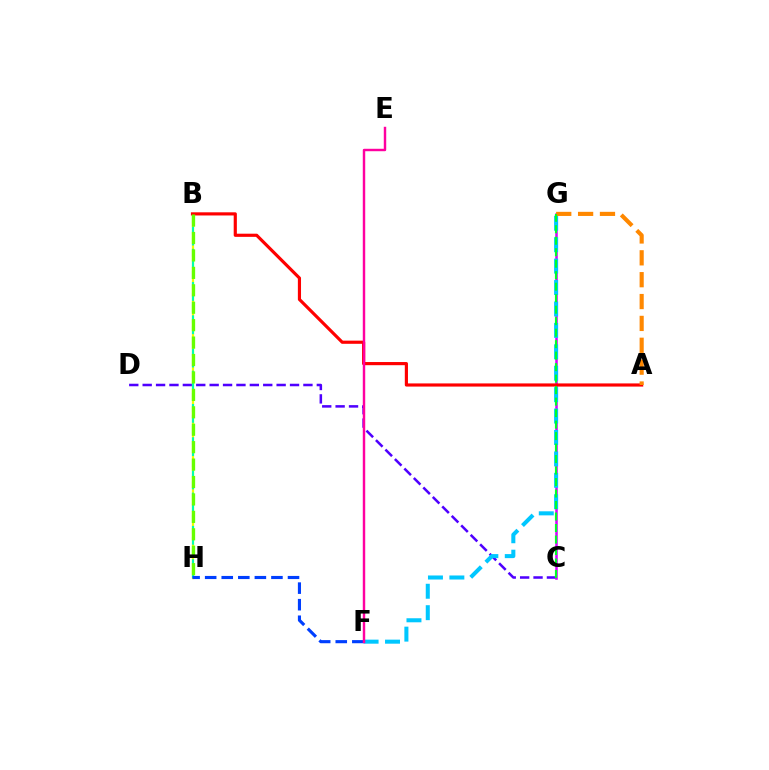{('C', 'D'): [{'color': '#4f00ff', 'line_style': 'dashed', 'thickness': 1.82}], ('B', 'H'): [{'color': '#eeff00', 'line_style': 'solid', 'thickness': 1.63}, {'color': '#00ffaf', 'line_style': 'dashed', 'thickness': 1.51}, {'color': '#66ff00', 'line_style': 'dashed', 'thickness': 2.37}], ('F', 'H'): [{'color': '#003fff', 'line_style': 'dashed', 'thickness': 2.25}], ('C', 'G'): [{'color': '#d600ff', 'line_style': 'solid', 'thickness': 1.81}, {'color': '#00ff27', 'line_style': 'dashed', 'thickness': 1.56}], ('F', 'G'): [{'color': '#00c7ff', 'line_style': 'dashed', 'thickness': 2.91}], ('A', 'B'): [{'color': '#ff0000', 'line_style': 'solid', 'thickness': 2.28}], ('A', 'G'): [{'color': '#ff8800', 'line_style': 'dashed', 'thickness': 2.97}], ('E', 'F'): [{'color': '#ff00a0', 'line_style': 'solid', 'thickness': 1.75}]}